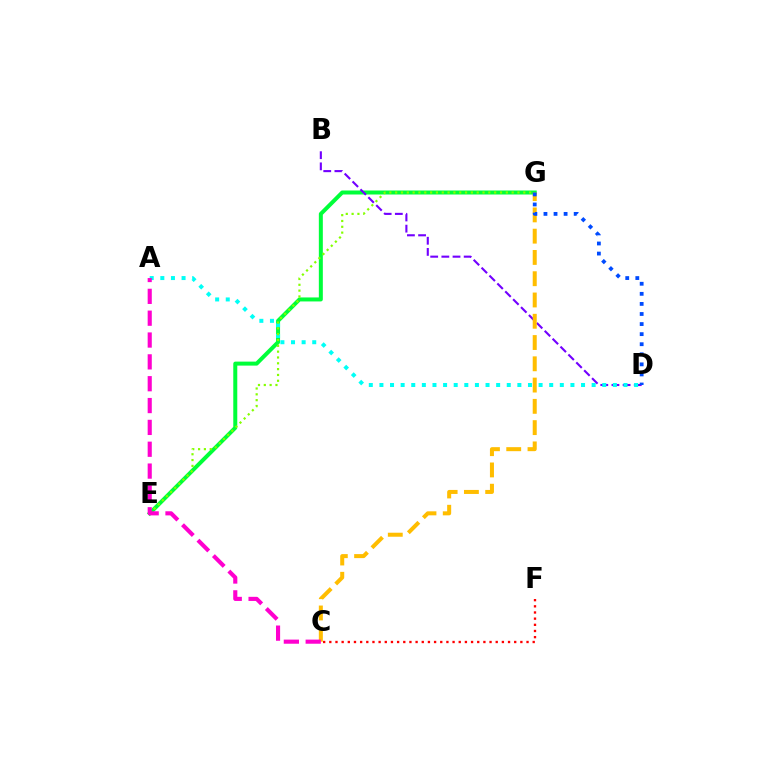{('E', 'G'): [{'color': '#00ff39', 'line_style': 'solid', 'thickness': 2.88}, {'color': '#84ff00', 'line_style': 'dotted', 'thickness': 1.58}], ('B', 'D'): [{'color': '#7200ff', 'line_style': 'dashed', 'thickness': 1.52}], ('C', 'F'): [{'color': '#ff0000', 'line_style': 'dotted', 'thickness': 1.67}], ('A', 'D'): [{'color': '#00fff6', 'line_style': 'dotted', 'thickness': 2.88}], ('C', 'G'): [{'color': '#ffbd00', 'line_style': 'dashed', 'thickness': 2.89}], ('D', 'G'): [{'color': '#004bff', 'line_style': 'dotted', 'thickness': 2.74}], ('A', 'C'): [{'color': '#ff00cf', 'line_style': 'dashed', 'thickness': 2.97}]}